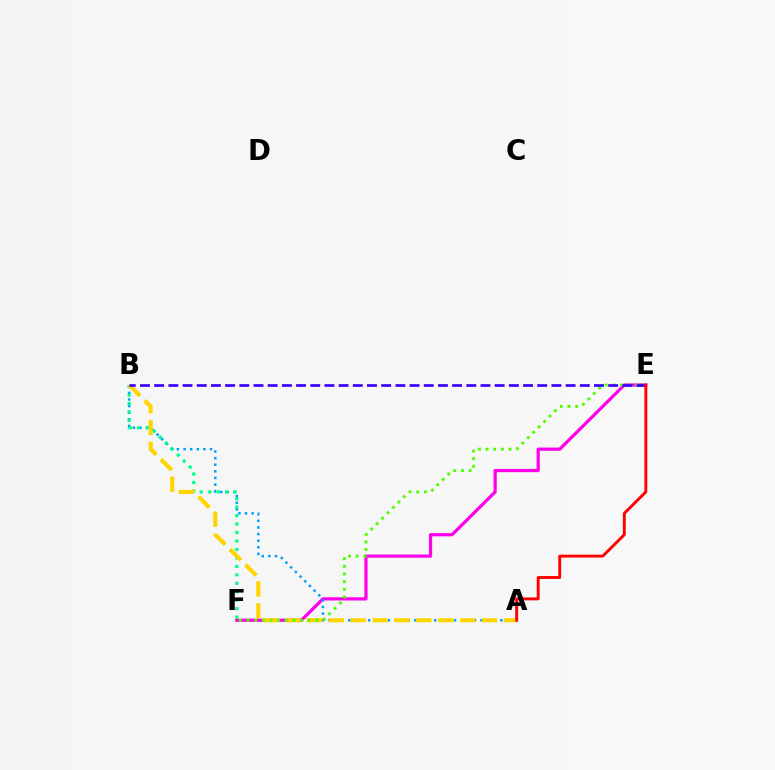{('E', 'F'): [{'color': '#ff00ed', 'line_style': 'solid', 'thickness': 2.32}, {'color': '#4fff00', 'line_style': 'dotted', 'thickness': 2.08}], ('A', 'B'): [{'color': '#009eff', 'line_style': 'dotted', 'thickness': 1.8}, {'color': '#ffd500', 'line_style': 'dashed', 'thickness': 2.97}], ('B', 'F'): [{'color': '#00ff86', 'line_style': 'dotted', 'thickness': 2.3}], ('B', 'E'): [{'color': '#3700ff', 'line_style': 'dashed', 'thickness': 1.93}], ('A', 'E'): [{'color': '#ff0000', 'line_style': 'solid', 'thickness': 2.09}]}